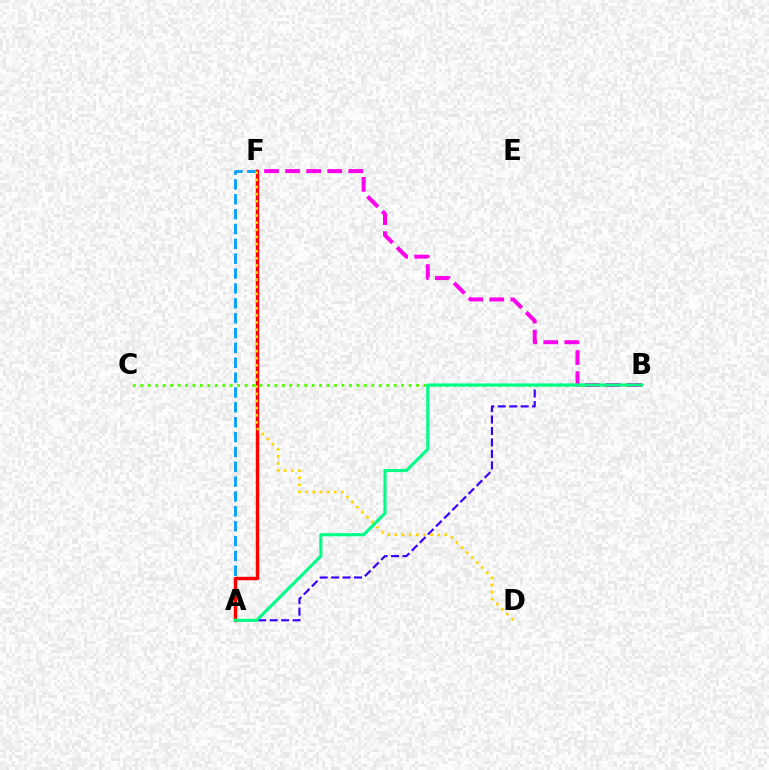{('A', 'B'): [{'color': '#3700ff', 'line_style': 'dashed', 'thickness': 1.56}, {'color': '#00ff86', 'line_style': 'solid', 'thickness': 2.24}], ('B', 'C'): [{'color': '#4fff00', 'line_style': 'dotted', 'thickness': 2.02}], ('A', 'F'): [{'color': '#009eff', 'line_style': 'dashed', 'thickness': 2.02}, {'color': '#ff0000', 'line_style': 'solid', 'thickness': 2.46}], ('B', 'F'): [{'color': '#ff00ed', 'line_style': 'dashed', 'thickness': 2.86}], ('D', 'F'): [{'color': '#ffd500', 'line_style': 'dotted', 'thickness': 1.94}]}